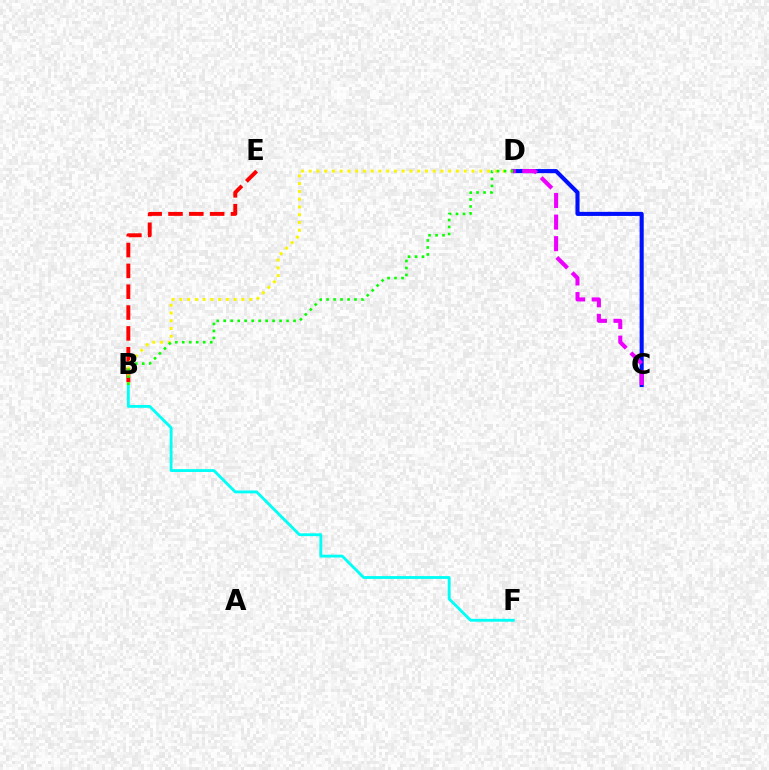{('C', 'D'): [{'color': '#0010ff', 'line_style': 'solid', 'thickness': 2.95}, {'color': '#ee00ff', 'line_style': 'dashed', 'thickness': 2.93}], ('B', 'E'): [{'color': '#ff0000', 'line_style': 'dashed', 'thickness': 2.83}], ('B', 'D'): [{'color': '#fcf500', 'line_style': 'dotted', 'thickness': 2.11}, {'color': '#08ff00', 'line_style': 'dotted', 'thickness': 1.9}], ('B', 'F'): [{'color': '#00fff6', 'line_style': 'solid', 'thickness': 2.04}]}